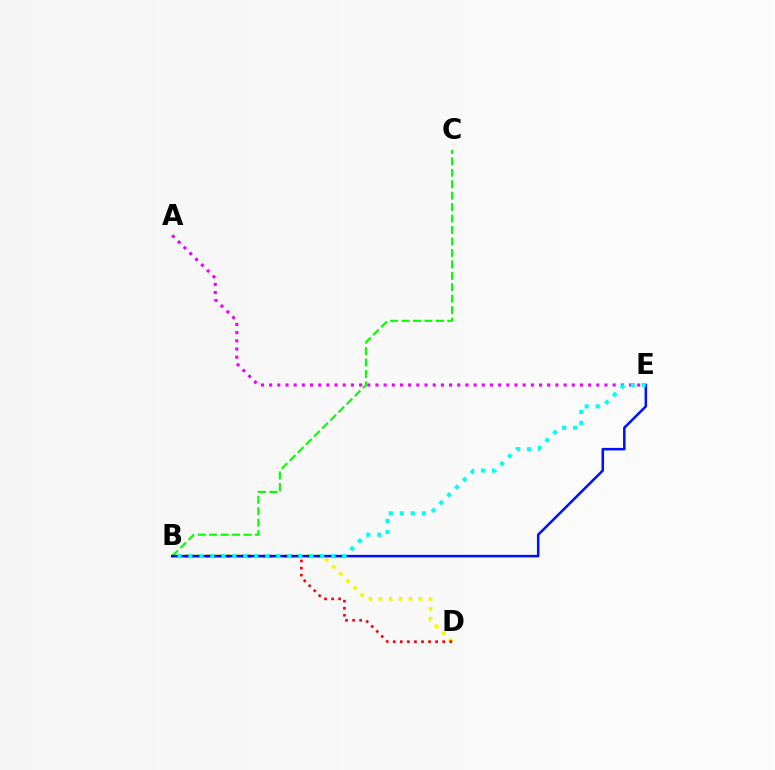{('B', 'D'): [{'color': '#fcf500', 'line_style': 'dotted', 'thickness': 2.71}, {'color': '#ff0000', 'line_style': 'dotted', 'thickness': 1.92}], ('A', 'E'): [{'color': '#ee00ff', 'line_style': 'dotted', 'thickness': 2.22}], ('B', 'C'): [{'color': '#08ff00', 'line_style': 'dashed', 'thickness': 1.55}], ('B', 'E'): [{'color': '#0010ff', 'line_style': 'solid', 'thickness': 1.82}, {'color': '#00fff6', 'line_style': 'dotted', 'thickness': 2.98}]}